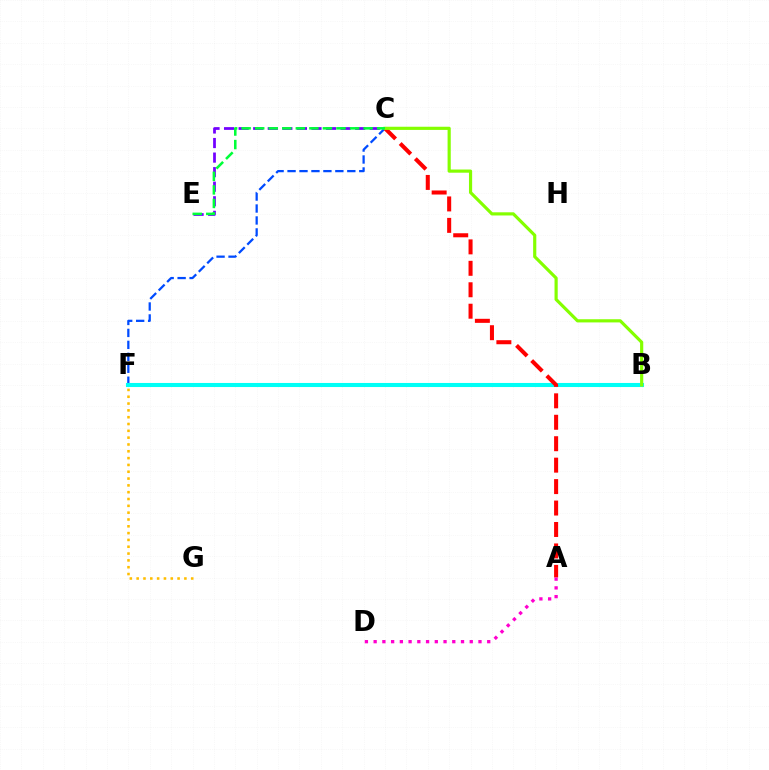{('C', 'E'): [{'color': '#7200ff', 'line_style': 'dashed', 'thickness': 1.98}, {'color': '#00ff39', 'line_style': 'dashed', 'thickness': 1.84}], ('C', 'F'): [{'color': '#004bff', 'line_style': 'dashed', 'thickness': 1.62}], ('B', 'F'): [{'color': '#00fff6', 'line_style': 'solid', 'thickness': 2.93}], ('A', 'C'): [{'color': '#ff0000', 'line_style': 'dashed', 'thickness': 2.91}], ('A', 'D'): [{'color': '#ff00cf', 'line_style': 'dotted', 'thickness': 2.37}], ('B', 'C'): [{'color': '#84ff00', 'line_style': 'solid', 'thickness': 2.28}], ('F', 'G'): [{'color': '#ffbd00', 'line_style': 'dotted', 'thickness': 1.85}]}